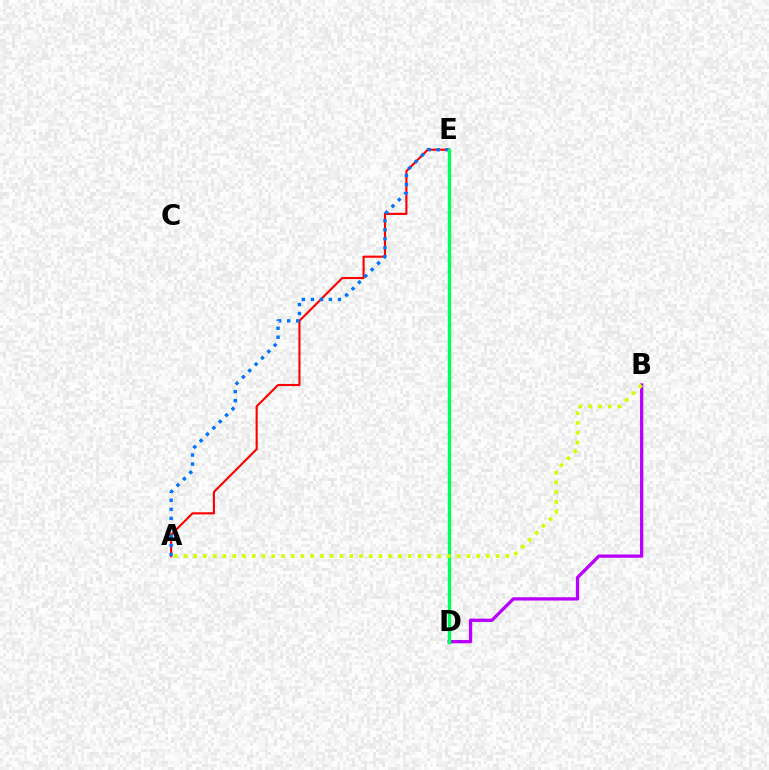{('B', 'D'): [{'color': '#b900ff', 'line_style': 'solid', 'thickness': 2.37}], ('A', 'E'): [{'color': '#ff0000', 'line_style': 'solid', 'thickness': 1.52}, {'color': '#0074ff', 'line_style': 'dotted', 'thickness': 2.45}], ('D', 'E'): [{'color': '#00ff5c', 'line_style': 'solid', 'thickness': 2.44}], ('A', 'B'): [{'color': '#d1ff00', 'line_style': 'dotted', 'thickness': 2.65}]}